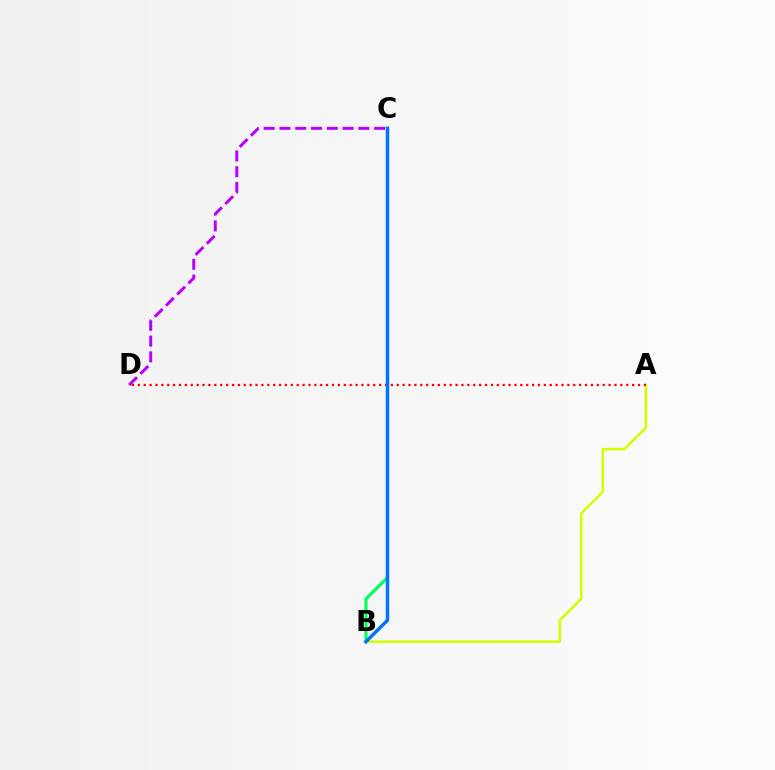{('B', 'C'): [{'color': '#00ff5c', 'line_style': 'solid', 'thickness': 2.26}, {'color': '#0074ff', 'line_style': 'solid', 'thickness': 2.48}], ('A', 'B'): [{'color': '#d1ff00', 'line_style': 'solid', 'thickness': 1.85}], ('A', 'D'): [{'color': '#ff0000', 'line_style': 'dotted', 'thickness': 1.6}], ('C', 'D'): [{'color': '#b900ff', 'line_style': 'dashed', 'thickness': 2.14}]}